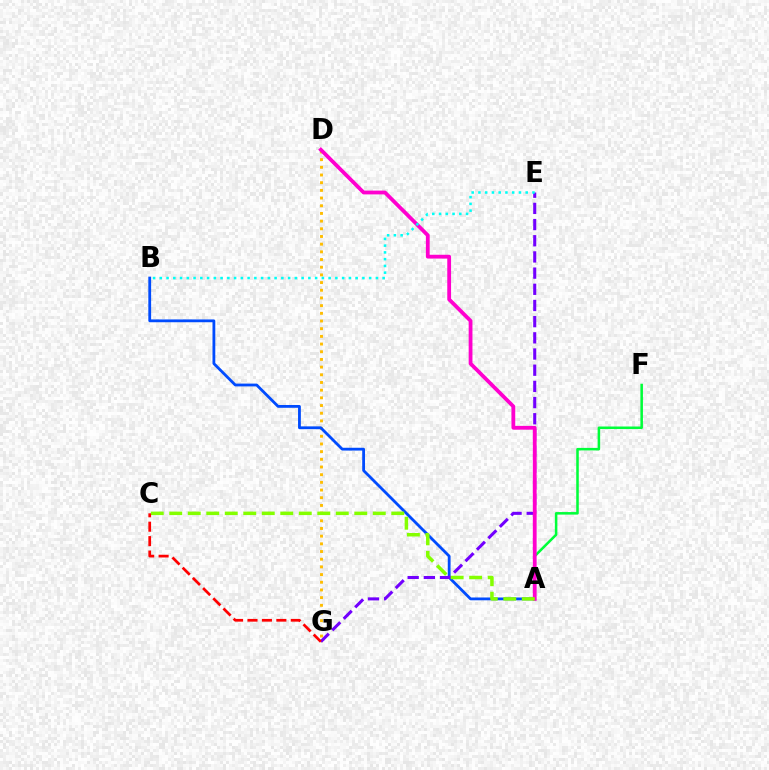{('D', 'G'): [{'color': '#ffbd00', 'line_style': 'dotted', 'thickness': 2.09}], ('A', 'B'): [{'color': '#004bff', 'line_style': 'solid', 'thickness': 2.02}], ('A', 'F'): [{'color': '#00ff39', 'line_style': 'solid', 'thickness': 1.83}], ('E', 'G'): [{'color': '#7200ff', 'line_style': 'dashed', 'thickness': 2.2}], ('A', 'D'): [{'color': '#ff00cf', 'line_style': 'solid', 'thickness': 2.73}], ('A', 'C'): [{'color': '#84ff00', 'line_style': 'dashed', 'thickness': 2.51}], ('B', 'E'): [{'color': '#00fff6', 'line_style': 'dotted', 'thickness': 1.83}], ('C', 'G'): [{'color': '#ff0000', 'line_style': 'dashed', 'thickness': 1.96}]}